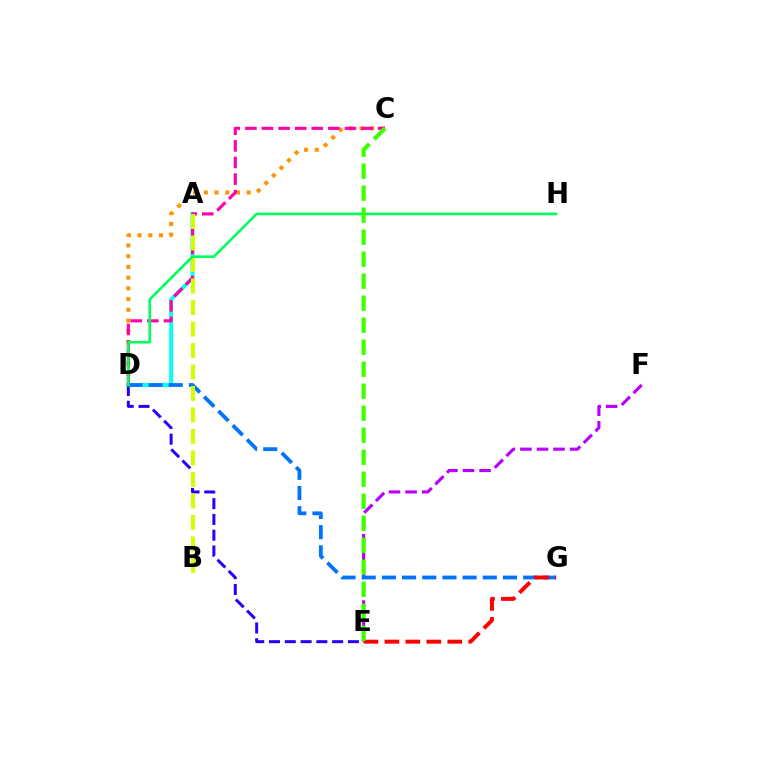{('E', 'F'): [{'color': '#b900ff', 'line_style': 'dashed', 'thickness': 2.25}], ('A', 'D'): [{'color': '#00fff6', 'line_style': 'solid', 'thickness': 2.8}], ('D', 'E'): [{'color': '#2500ff', 'line_style': 'dashed', 'thickness': 2.14}], ('C', 'D'): [{'color': '#ff9400', 'line_style': 'dotted', 'thickness': 2.91}, {'color': '#ff00ac', 'line_style': 'dashed', 'thickness': 2.25}], ('D', 'G'): [{'color': '#0074ff', 'line_style': 'dashed', 'thickness': 2.74}], ('A', 'B'): [{'color': '#d1ff00', 'line_style': 'dashed', 'thickness': 2.92}], ('E', 'G'): [{'color': '#ff0000', 'line_style': 'dashed', 'thickness': 2.85}], ('D', 'H'): [{'color': '#00ff5c', 'line_style': 'solid', 'thickness': 1.88}], ('C', 'E'): [{'color': '#3dff00', 'line_style': 'dashed', 'thickness': 2.99}]}